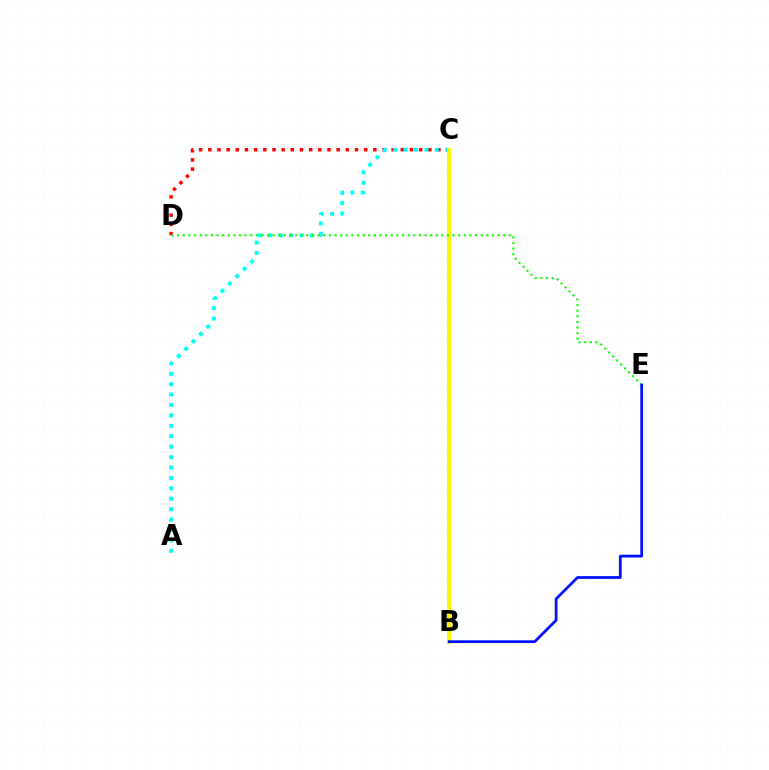{('C', 'D'): [{'color': '#ff0000', 'line_style': 'dotted', 'thickness': 2.49}], ('B', 'C'): [{'color': '#ee00ff', 'line_style': 'solid', 'thickness': 2.16}, {'color': '#fcf500', 'line_style': 'solid', 'thickness': 2.99}], ('A', 'C'): [{'color': '#00fff6', 'line_style': 'dotted', 'thickness': 2.83}], ('D', 'E'): [{'color': '#08ff00', 'line_style': 'dotted', 'thickness': 1.53}], ('B', 'E'): [{'color': '#0010ff', 'line_style': 'solid', 'thickness': 1.98}]}